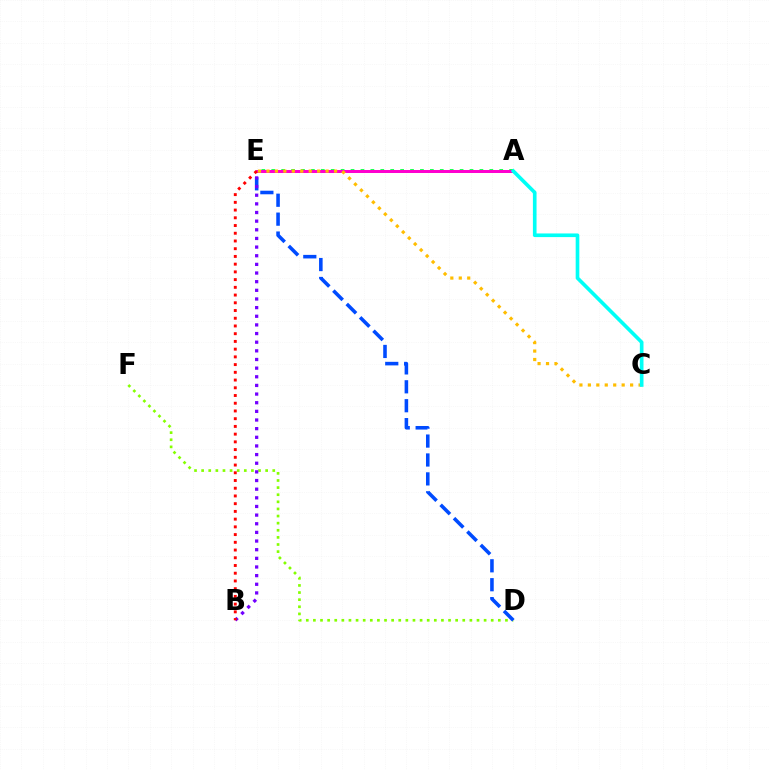{('D', 'F'): [{'color': '#84ff00', 'line_style': 'dotted', 'thickness': 1.93}], ('A', 'E'): [{'color': '#00ff39', 'line_style': 'dotted', 'thickness': 2.69}, {'color': '#ff00cf', 'line_style': 'solid', 'thickness': 2.15}], ('D', 'E'): [{'color': '#004bff', 'line_style': 'dashed', 'thickness': 2.57}], ('C', 'E'): [{'color': '#ffbd00', 'line_style': 'dotted', 'thickness': 2.3}], ('B', 'E'): [{'color': '#7200ff', 'line_style': 'dotted', 'thickness': 2.35}, {'color': '#ff0000', 'line_style': 'dotted', 'thickness': 2.1}], ('A', 'C'): [{'color': '#00fff6', 'line_style': 'solid', 'thickness': 2.63}]}